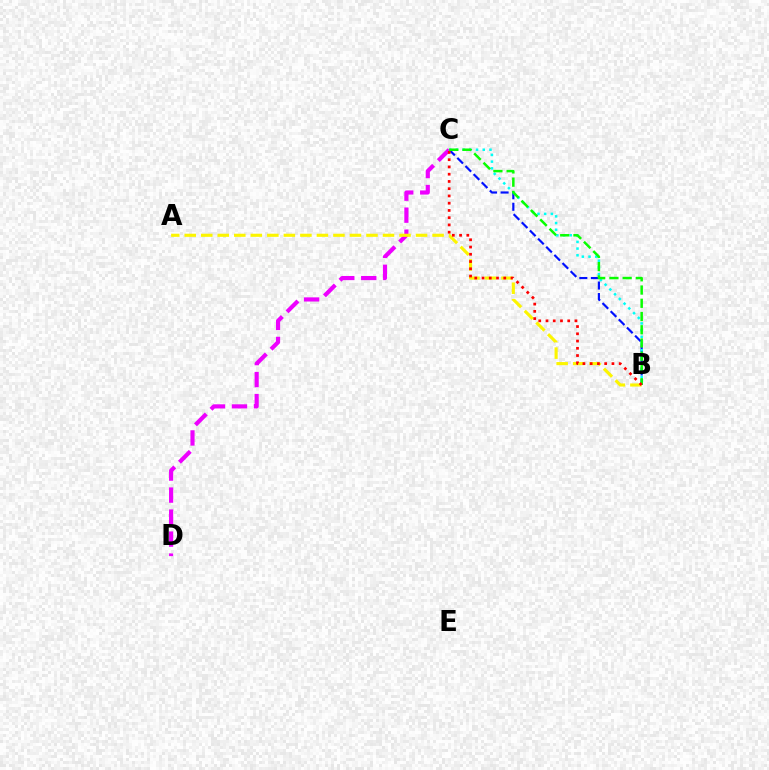{('B', 'C'): [{'color': '#0010ff', 'line_style': 'dashed', 'thickness': 1.56}, {'color': '#00fff6', 'line_style': 'dotted', 'thickness': 1.82}, {'color': '#08ff00', 'line_style': 'dashed', 'thickness': 1.8}, {'color': '#ff0000', 'line_style': 'dotted', 'thickness': 1.97}], ('C', 'D'): [{'color': '#ee00ff', 'line_style': 'dashed', 'thickness': 2.99}], ('A', 'B'): [{'color': '#fcf500', 'line_style': 'dashed', 'thickness': 2.24}]}